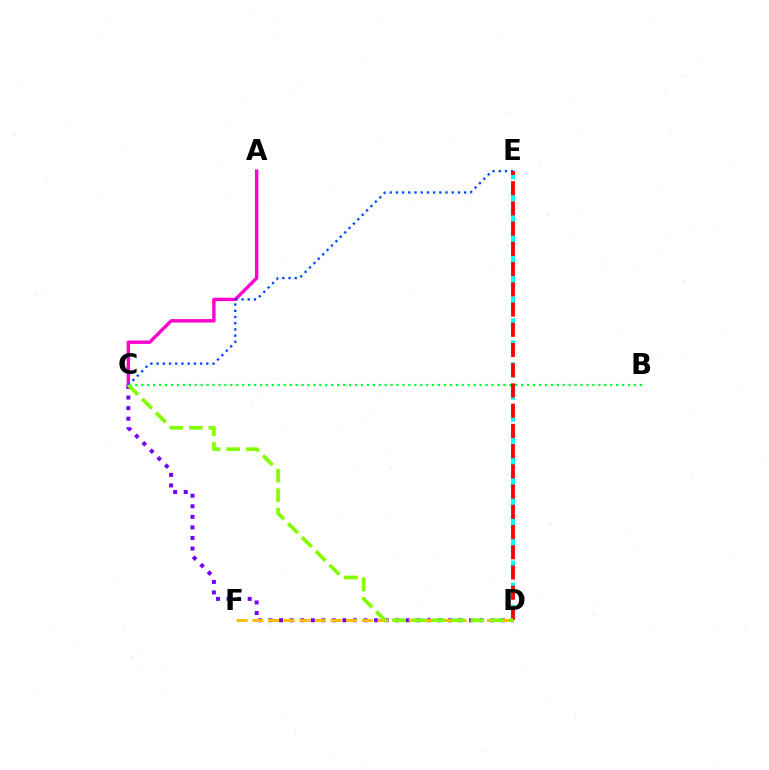{('D', 'E'): [{'color': '#00fff6', 'line_style': 'dashed', 'thickness': 2.99}, {'color': '#ff0000', 'line_style': 'dashed', 'thickness': 2.75}], ('B', 'C'): [{'color': '#00ff39', 'line_style': 'dotted', 'thickness': 1.61}], ('C', 'D'): [{'color': '#7200ff', 'line_style': 'dotted', 'thickness': 2.87}, {'color': '#84ff00', 'line_style': 'dashed', 'thickness': 2.66}], ('A', 'C'): [{'color': '#ff00cf', 'line_style': 'solid', 'thickness': 2.45}], ('D', 'F'): [{'color': '#ffbd00', 'line_style': 'dashed', 'thickness': 2.12}], ('C', 'E'): [{'color': '#004bff', 'line_style': 'dotted', 'thickness': 1.69}]}